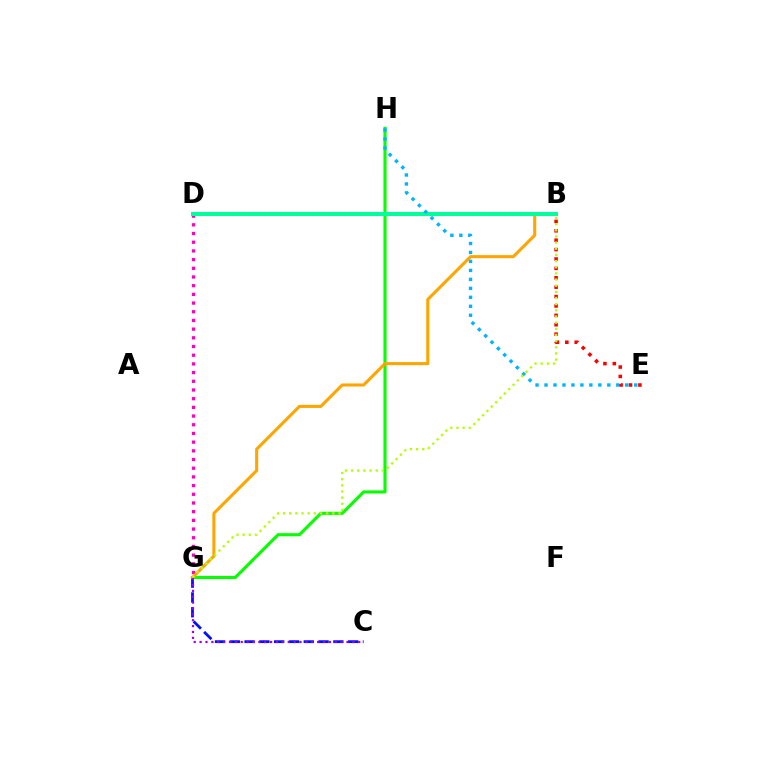{('G', 'H'): [{'color': '#08ff00', 'line_style': 'solid', 'thickness': 2.24}], ('D', 'G'): [{'color': '#ff00bd', 'line_style': 'dotted', 'thickness': 2.36}], ('C', 'G'): [{'color': '#0010ff', 'line_style': 'dashed', 'thickness': 2.01}, {'color': '#9b00ff', 'line_style': 'dotted', 'thickness': 1.6}], ('B', 'E'): [{'color': '#ff0000', 'line_style': 'dotted', 'thickness': 2.55}], ('B', 'G'): [{'color': '#ffa500', 'line_style': 'solid', 'thickness': 2.22}, {'color': '#b3ff00', 'line_style': 'dotted', 'thickness': 1.67}], ('B', 'D'): [{'color': '#00ff9d', 'line_style': 'solid', 'thickness': 2.88}], ('E', 'H'): [{'color': '#00b5ff', 'line_style': 'dotted', 'thickness': 2.44}]}